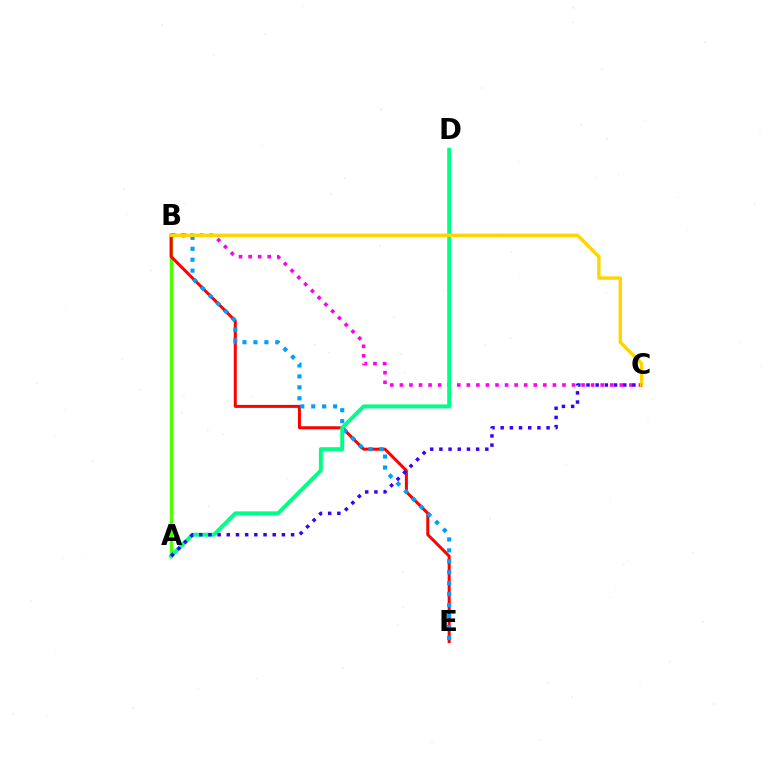{('A', 'B'): [{'color': '#4fff00', 'line_style': 'solid', 'thickness': 2.5}], ('B', 'E'): [{'color': '#ff0000', 'line_style': 'solid', 'thickness': 2.16}, {'color': '#009eff', 'line_style': 'dotted', 'thickness': 2.97}], ('B', 'C'): [{'color': '#ff00ed', 'line_style': 'dotted', 'thickness': 2.6}, {'color': '#ffd500', 'line_style': 'solid', 'thickness': 2.43}], ('A', 'D'): [{'color': '#00ff86', 'line_style': 'solid', 'thickness': 2.84}], ('A', 'C'): [{'color': '#3700ff', 'line_style': 'dotted', 'thickness': 2.5}]}